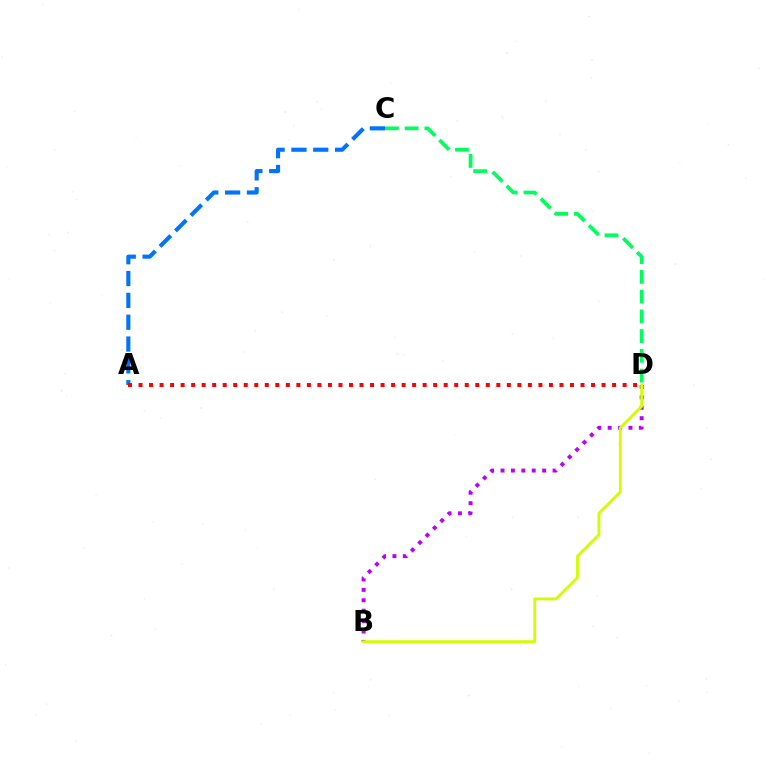{('A', 'C'): [{'color': '#0074ff', 'line_style': 'dashed', 'thickness': 2.96}], ('C', 'D'): [{'color': '#00ff5c', 'line_style': 'dashed', 'thickness': 2.68}], ('A', 'D'): [{'color': '#ff0000', 'line_style': 'dotted', 'thickness': 2.86}], ('B', 'D'): [{'color': '#b900ff', 'line_style': 'dotted', 'thickness': 2.83}, {'color': '#d1ff00', 'line_style': 'solid', 'thickness': 2.05}]}